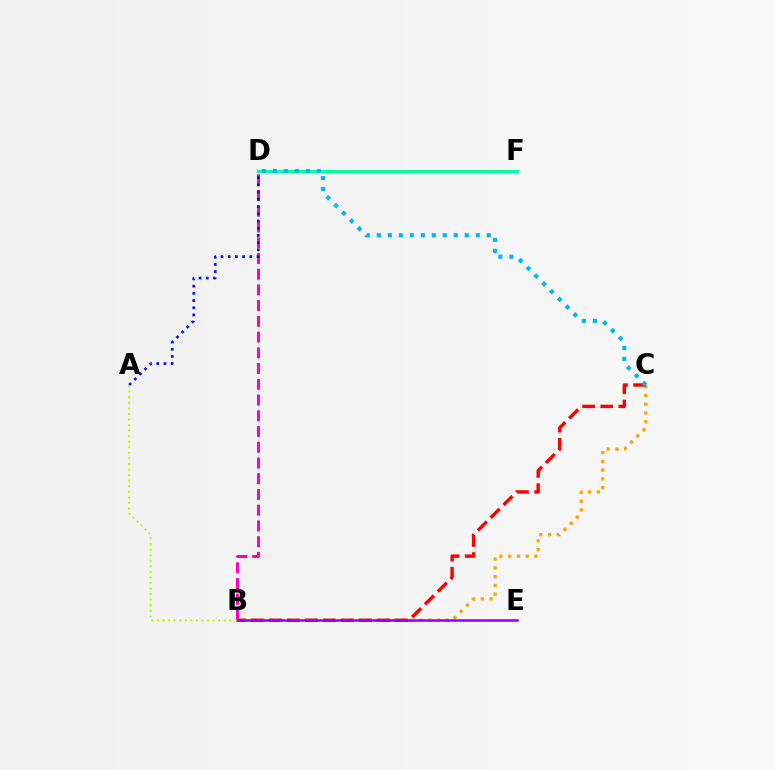{('B', 'C'): [{'color': '#ffa500', 'line_style': 'dotted', 'thickness': 2.38}, {'color': '#ff0000', 'line_style': 'dashed', 'thickness': 2.46}], ('D', 'F'): [{'color': '#08ff00', 'line_style': 'dashed', 'thickness': 2.17}, {'color': '#00ff9d', 'line_style': 'solid', 'thickness': 2.19}], ('B', 'D'): [{'color': '#ff00bd', 'line_style': 'dashed', 'thickness': 2.14}], ('B', 'E'): [{'color': '#9b00ff', 'line_style': 'solid', 'thickness': 1.84}], ('A', 'D'): [{'color': '#0010ff', 'line_style': 'dotted', 'thickness': 1.96}], ('A', 'B'): [{'color': '#b3ff00', 'line_style': 'dotted', 'thickness': 1.51}], ('C', 'D'): [{'color': '#00b5ff', 'line_style': 'dotted', 'thickness': 2.99}]}